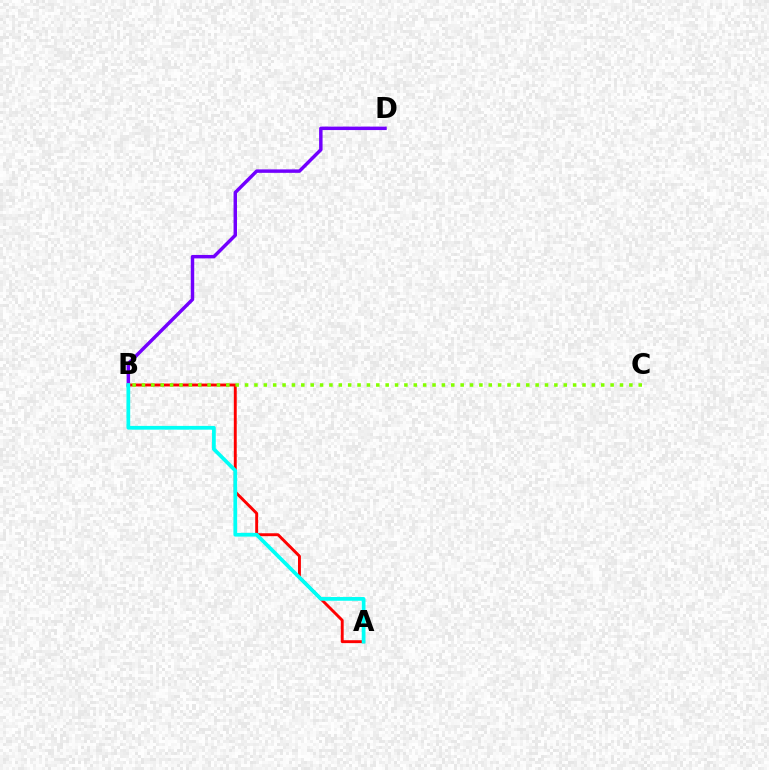{('B', 'D'): [{'color': '#7200ff', 'line_style': 'solid', 'thickness': 2.48}], ('A', 'B'): [{'color': '#ff0000', 'line_style': 'solid', 'thickness': 2.09}, {'color': '#00fff6', 'line_style': 'solid', 'thickness': 2.69}], ('B', 'C'): [{'color': '#84ff00', 'line_style': 'dotted', 'thickness': 2.55}]}